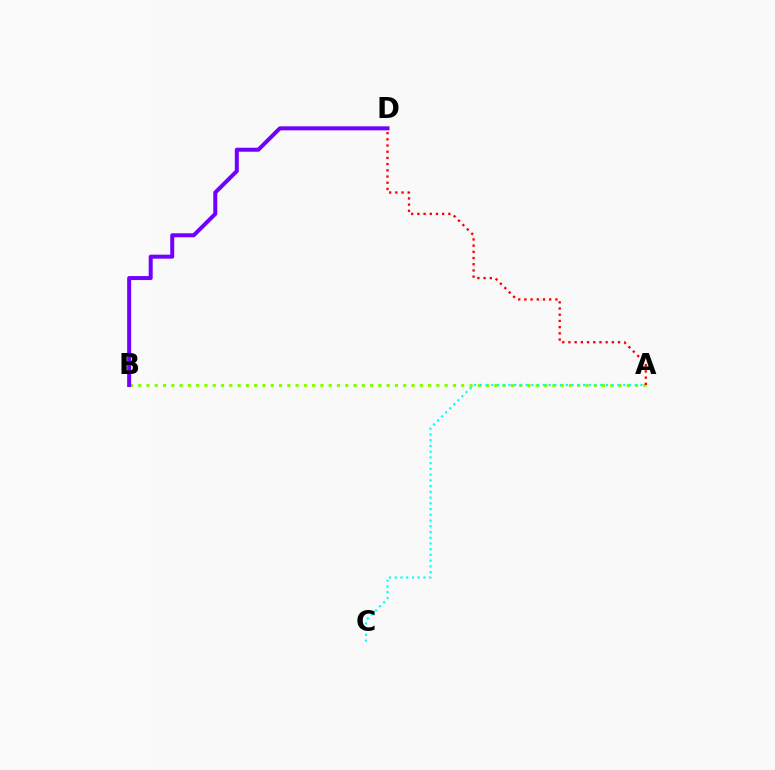{('A', 'B'): [{'color': '#84ff00', 'line_style': 'dotted', 'thickness': 2.25}], ('A', 'C'): [{'color': '#00fff6', 'line_style': 'dotted', 'thickness': 1.56}], ('A', 'D'): [{'color': '#ff0000', 'line_style': 'dotted', 'thickness': 1.68}], ('B', 'D'): [{'color': '#7200ff', 'line_style': 'solid', 'thickness': 2.88}]}